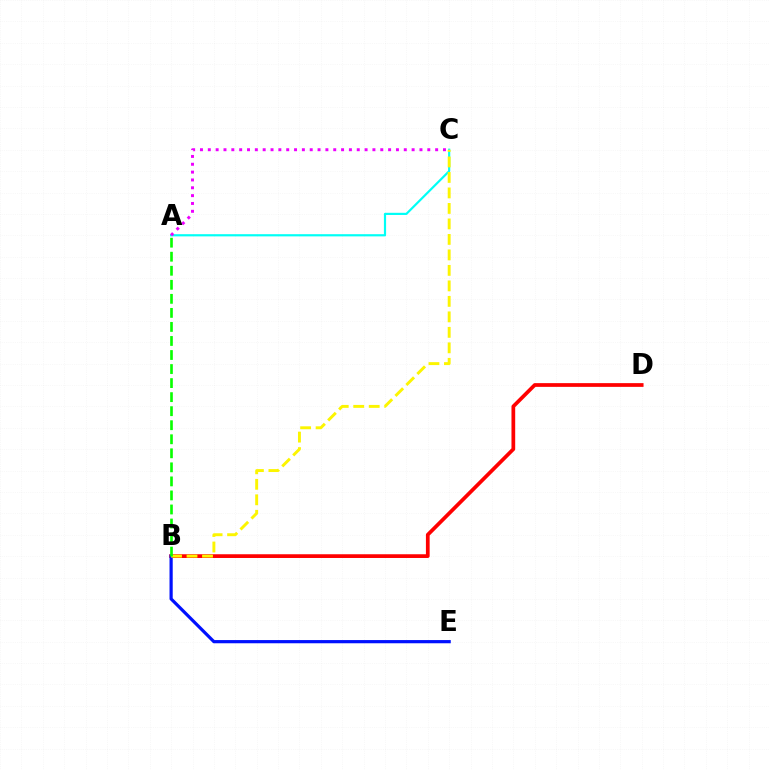{('B', 'D'): [{'color': '#ff0000', 'line_style': 'solid', 'thickness': 2.68}], ('A', 'C'): [{'color': '#00fff6', 'line_style': 'solid', 'thickness': 1.57}, {'color': '#ee00ff', 'line_style': 'dotted', 'thickness': 2.13}], ('B', 'E'): [{'color': '#0010ff', 'line_style': 'solid', 'thickness': 2.3}], ('B', 'C'): [{'color': '#fcf500', 'line_style': 'dashed', 'thickness': 2.1}], ('A', 'B'): [{'color': '#08ff00', 'line_style': 'dashed', 'thickness': 1.91}]}